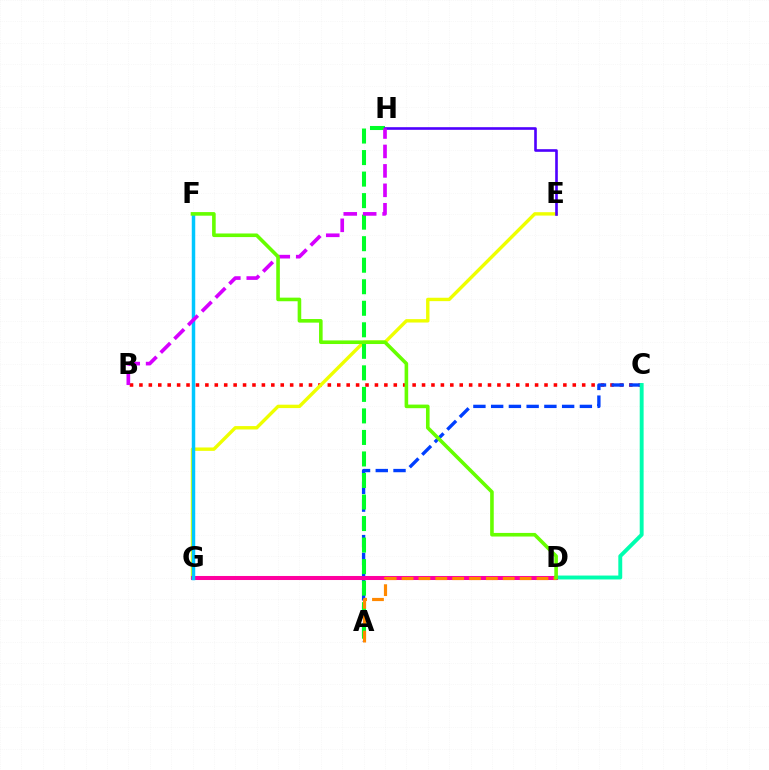{('B', 'C'): [{'color': '#ff0000', 'line_style': 'dotted', 'thickness': 2.56}], ('A', 'C'): [{'color': '#003fff', 'line_style': 'dashed', 'thickness': 2.41}], ('E', 'G'): [{'color': '#eeff00', 'line_style': 'solid', 'thickness': 2.44}], ('C', 'D'): [{'color': '#00ffaf', 'line_style': 'solid', 'thickness': 2.81}], ('A', 'H'): [{'color': '#00ff27', 'line_style': 'dashed', 'thickness': 2.92}], ('D', 'G'): [{'color': '#ff00a0', 'line_style': 'solid', 'thickness': 2.91}], ('F', 'G'): [{'color': '#00c7ff', 'line_style': 'solid', 'thickness': 2.5}], ('E', 'H'): [{'color': '#4f00ff', 'line_style': 'solid', 'thickness': 1.89}], ('B', 'H'): [{'color': '#d600ff', 'line_style': 'dashed', 'thickness': 2.64}], ('A', 'D'): [{'color': '#ff8800', 'line_style': 'dashed', 'thickness': 2.29}], ('D', 'F'): [{'color': '#66ff00', 'line_style': 'solid', 'thickness': 2.59}]}